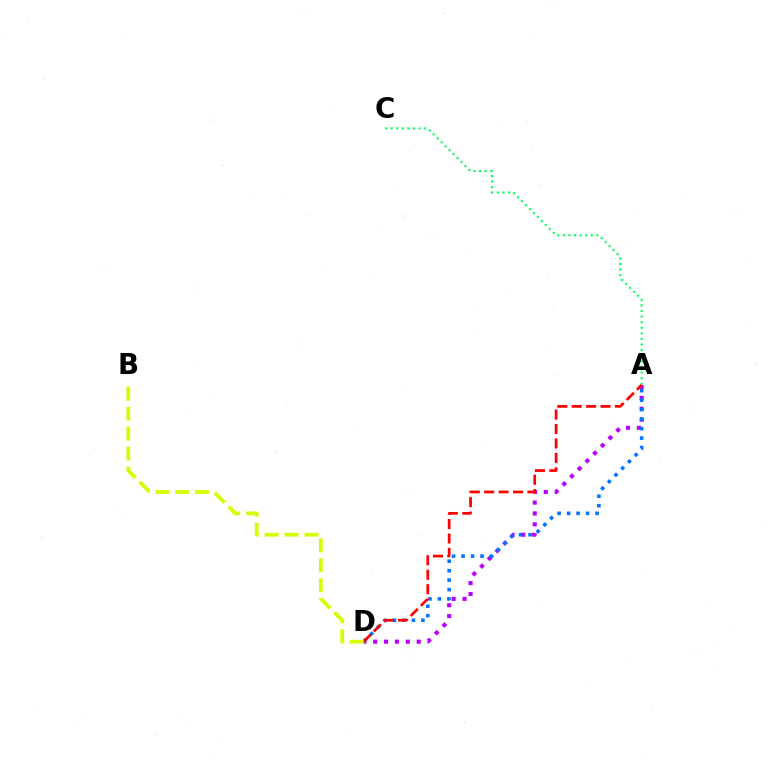{('A', 'D'): [{'color': '#b900ff', 'line_style': 'dotted', 'thickness': 2.96}, {'color': '#0074ff', 'line_style': 'dotted', 'thickness': 2.58}, {'color': '#ff0000', 'line_style': 'dashed', 'thickness': 1.96}], ('A', 'C'): [{'color': '#00ff5c', 'line_style': 'dotted', 'thickness': 1.52}], ('B', 'D'): [{'color': '#d1ff00', 'line_style': 'dashed', 'thickness': 2.71}]}